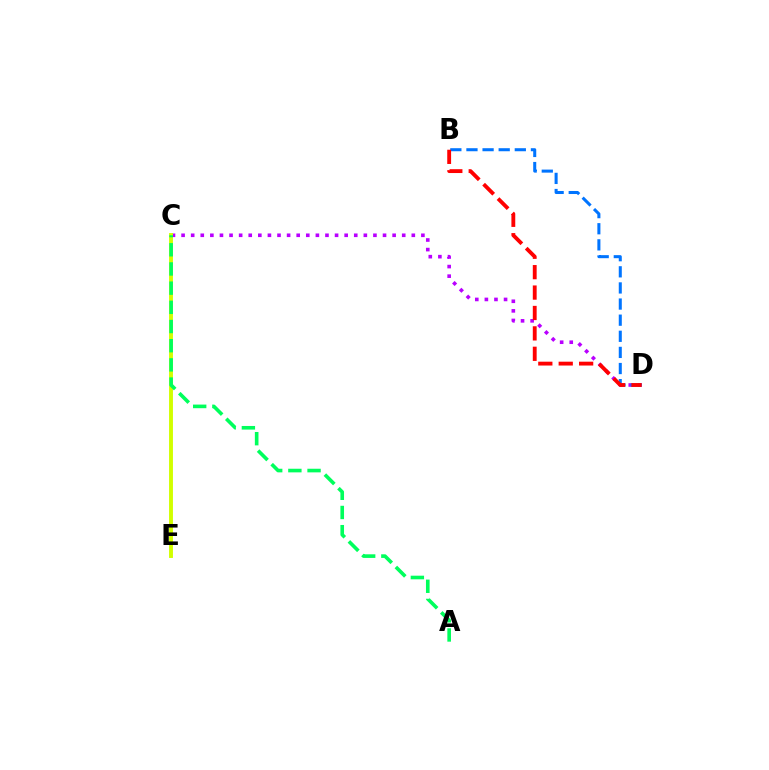{('C', 'D'): [{'color': '#b900ff', 'line_style': 'dotted', 'thickness': 2.61}], ('C', 'E'): [{'color': '#d1ff00', 'line_style': 'solid', 'thickness': 2.8}], ('B', 'D'): [{'color': '#0074ff', 'line_style': 'dashed', 'thickness': 2.19}, {'color': '#ff0000', 'line_style': 'dashed', 'thickness': 2.77}], ('A', 'C'): [{'color': '#00ff5c', 'line_style': 'dashed', 'thickness': 2.61}]}